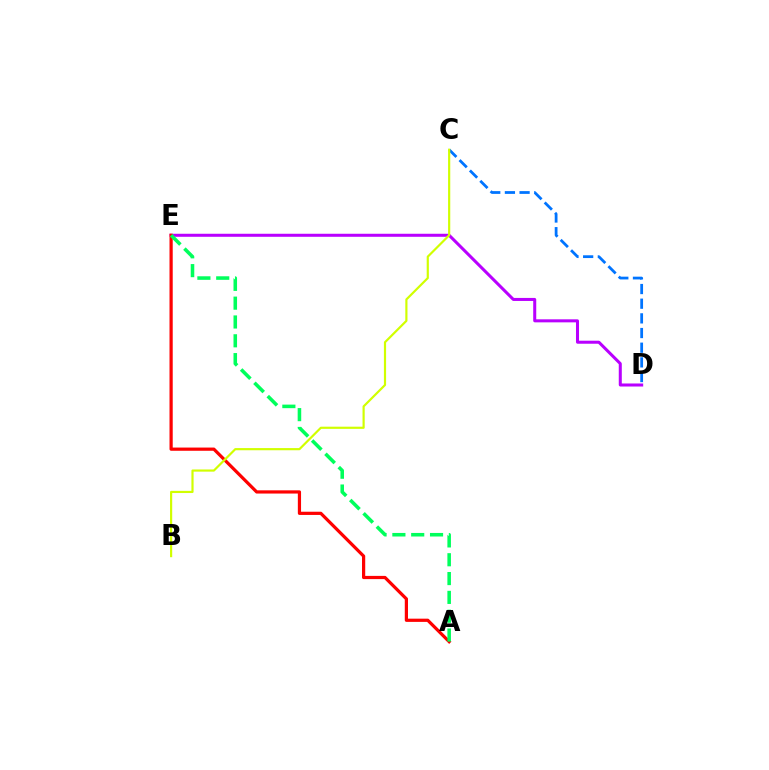{('D', 'E'): [{'color': '#b900ff', 'line_style': 'solid', 'thickness': 2.18}], ('C', 'D'): [{'color': '#0074ff', 'line_style': 'dashed', 'thickness': 1.99}], ('A', 'E'): [{'color': '#ff0000', 'line_style': 'solid', 'thickness': 2.32}, {'color': '#00ff5c', 'line_style': 'dashed', 'thickness': 2.56}], ('B', 'C'): [{'color': '#d1ff00', 'line_style': 'solid', 'thickness': 1.57}]}